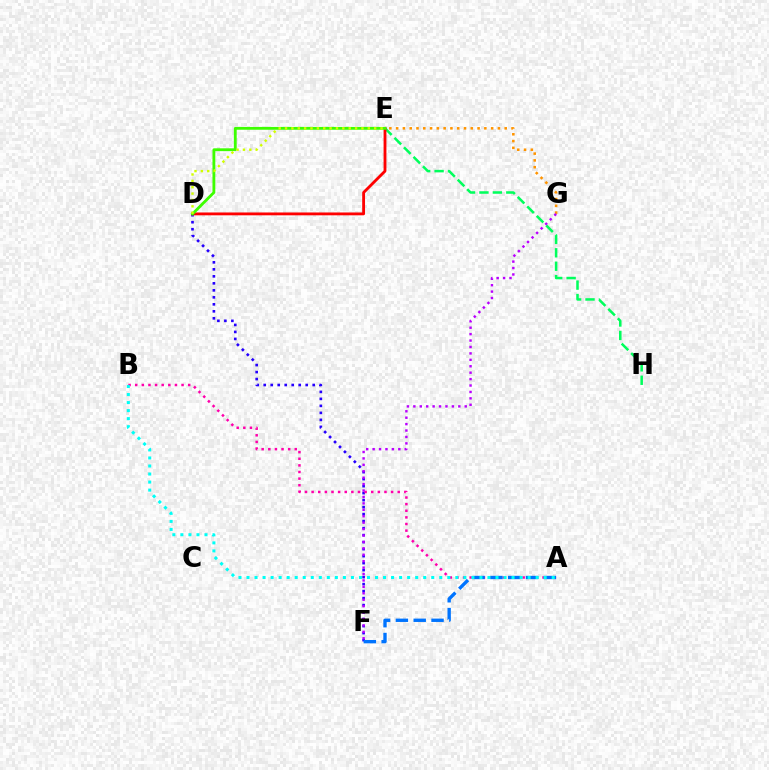{('D', 'F'): [{'color': '#2500ff', 'line_style': 'dotted', 'thickness': 1.9}], ('E', 'H'): [{'color': '#00ff5c', 'line_style': 'dashed', 'thickness': 1.82}], ('A', 'B'): [{'color': '#ff00ac', 'line_style': 'dotted', 'thickness': 1.8}, {'color': '#00fff6', 'line_style': 'dotted', 'thickness': 2.18}], ('A', 'F'): [{'color': '#0074ff', 'line_style': 'dashed', 'thickness': 2.42}], ('D', 'E'): [{'color': '#ff0000', 'line_style': 'solid', 'thickness': 2.04}, {'color': '#3dff00', 'line_style': 'solid', 'thickness': 2.03}, {'color': '#d1ff00', 'line_style': 'dotted', 'thickness': 1.73}], ('E', 'G'): [{'color': '#ff9400', 'line_style': 'dotted', 'thickness': 1.84}], ('F', 'G'): [{'color': '#b900ff', 'line_style': 'dotted', 'thickness': 1.75}]}